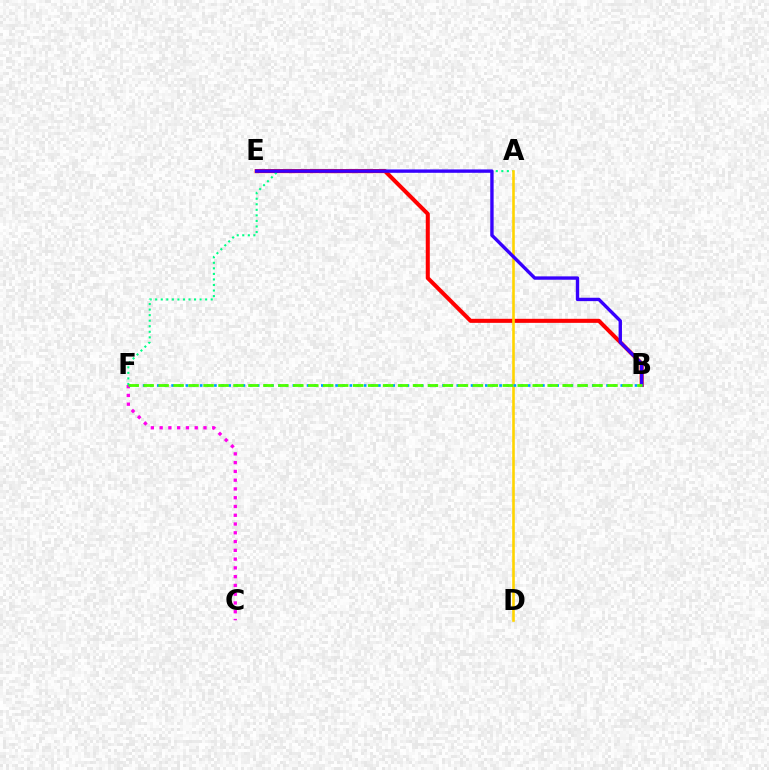{('B', 'E'): [{'color': '#ff0000', 'line_style': 'solid', 'thickness': 2.91}, {'color': '#3700ff', 'line_style': 'solid', 'thickness': 2.43}], ('A', 'F'): [{'color': '#00ff86', 'line_style': 'dotted', 'thickness': 1.51}], ('A', 'D'): [{'color': '#ffd500', 'line_style': 'solid', 'thickness': 1.88}], ('C', 'F'): [{'color': '#ff00ed', 'line_style': 'dotted', 'thickness': 2.38}], ('B', 'F'): [{'color': '#009eff', 'line_style': 'dotted', 'thickness': 1.94}, {'color': '#4fff00', 'line_style': 'dashed', 'thickness': 2.03}]}